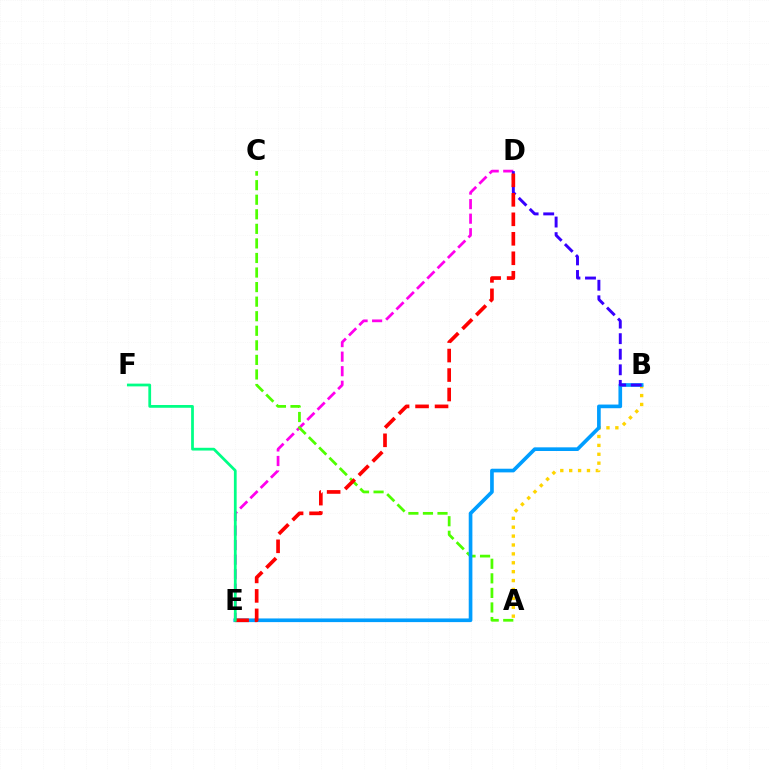{('D', 'E'): [{'color': '#ff00ed', 'line_style': 'dashed', 'thickness': 1.98}, {'color': '#ff0000', 'line_style': 'dashed', 'thickness': 2.65}], ('A', 'B'): [{'color': '#ffd500', 'line_style': 'dotted', 'thickness': 2.42}], ('A', 'C'): [{'color': '#4fff00', 'line_style': 'dashed', 'thickness': 1.98}], ('B', 'E'): [{'color': '#009eff', 'line_style': 'solid', 'thickness': 2.64}], ('B', 'D'): [{'color': '#3700ff', 'line_style': 'dashed', 'thickness': 2.12}], ('E', 'F'): [{'color': '#00ff86', 'line_style': 'solid', 'thickness': 1.99}]}